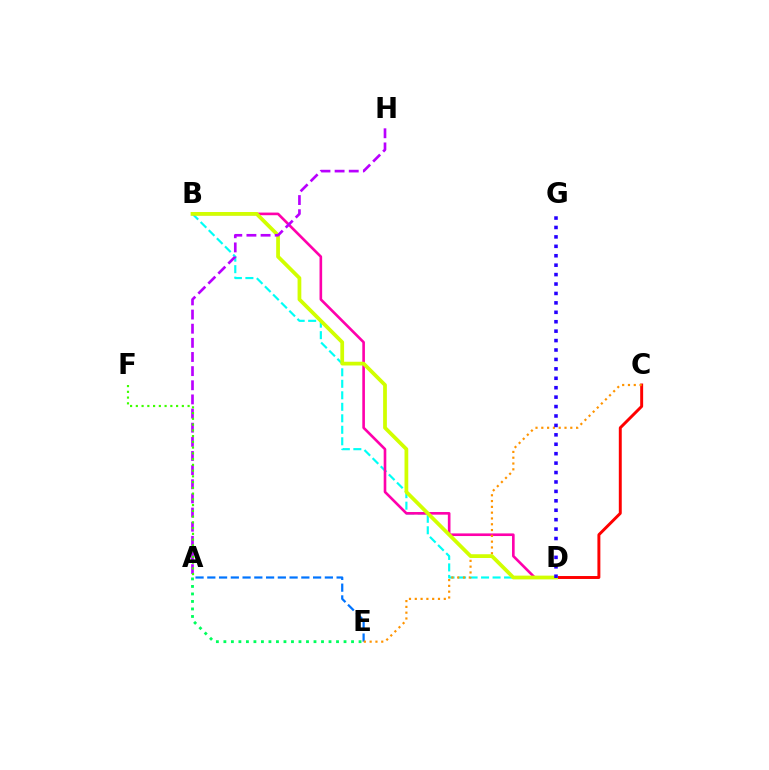{('B', 'D'): [{'color': '#00fff6', 'line_style': 'dashed', 'thickness': 1.56}, {'color': '#ff00ac', 'line_style': 'solid', 'thickness': 1.89}, {'color': '#d1ff00', 'line_style': 'solid', 'thickness': 2.7}], ('C', 'D'): [{'color': '#ff0000', 'line_style': 'solid', 'thickness': 2.12}], ('A', 'E'): [{'color': '#0074ff', 'line_style': 'dashed', 'thickness': 1.6}, {'color': '#00ff5c', 'line_style': 'dotted', 'thickness': 2.04}], ('C', 'E'): [{'color': '#ff9400', 'line_style': 'dotted', 'thickness': 1.58}], ('A', 'H'): [{'color': '#b900ff', 'line_style': 'dashed', 'thickness': 1.92}], ('D', 'G'): [{'color': '#2500ff', 'line_style': 'dotted', 'thickness': 2.56}], ('A', 'F'): [{'color': '#3dff00', 'line_style': 'dotted', 'thickness': 1.56}]}